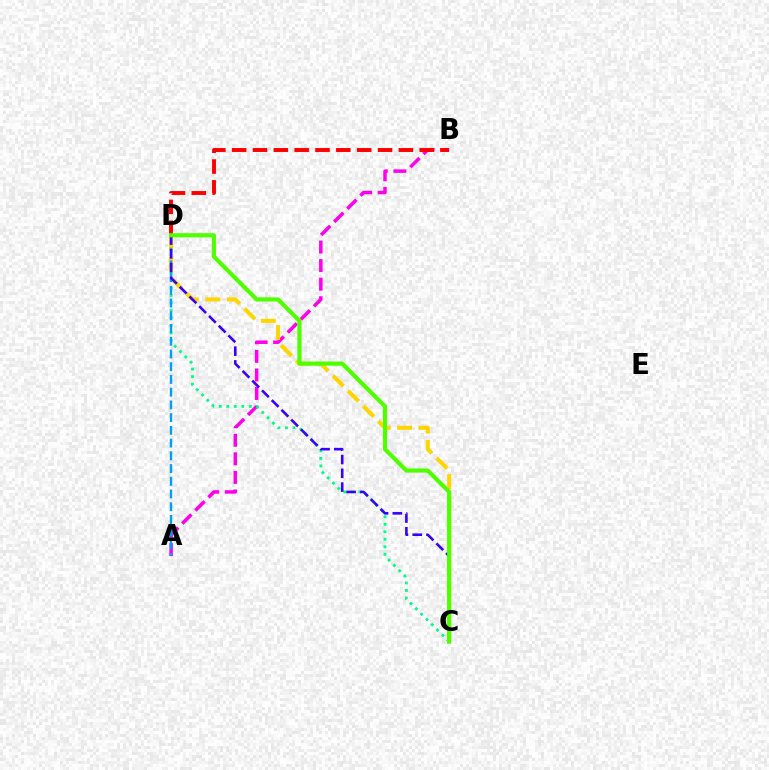{('A', 'B'): [{'color': '#ff00ed', 'line_style': 'dashed', 'thickness': 2.52}], ('C', 'D'): [{'color': '#00ff86', 'line_style': 'dotted', 'thickness': 2.04}, {'color': '#ffd500', 'line_style': 'dashed', 'thickness': 2.92}, {'color': '#3700ff', 'line_style': 'dashed', 'thickness': 1.87}, {'color': '#4fff00', 'line_style': 'solid', 'thickness': 2.99}], ('A', 'D'): [{'color': '#009eff', 'line_style': 'dashed', 'thickness': 1.73}], ('B', 'D'): [{'color': '#ff0000', 'line_style': 'dashed', 'thickness': 2.83}]}